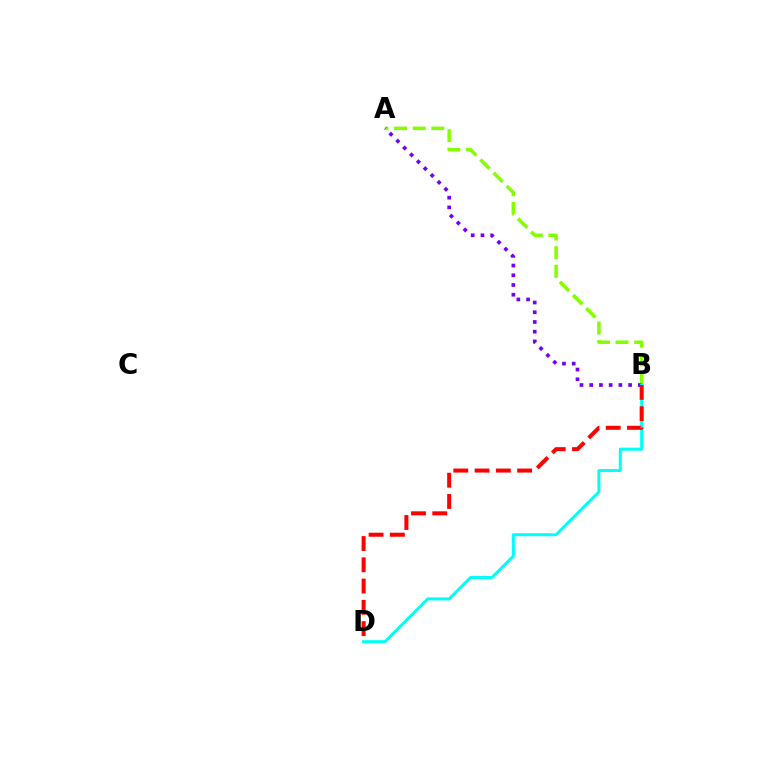{('A', 'B'): [{'color': '#84ff00', 'line_style': 'dashed', 'thickness': 2.53}, {'color': '#7200ff', 'line_style': 'dotted', 'thickness': 2.64}], ('B', 'D'): [{'color': '#00fff6', 'line_style': 'solid', 'thickness': 2.16}, {'color': '#ff0000', 'line_style': 'dashed', 'thickness': 2.89}]}